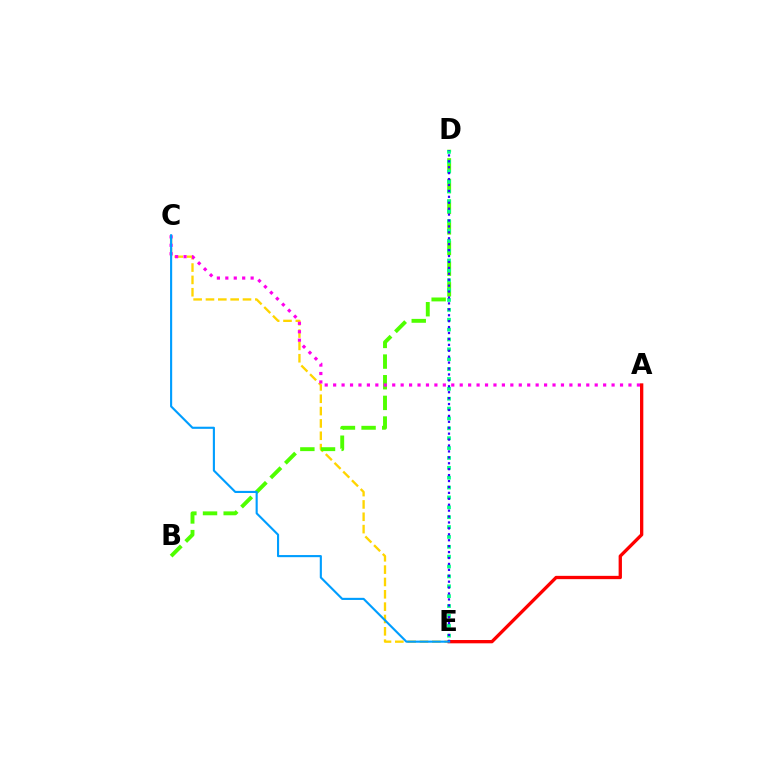{('C', 'E'): [{'color': '#ffd500', 'line_style': 'dashed', 'thickness': 1.68}, {'color': '#009eff', 'line_style': 'solid', 'thickness': 1.53}], ('A', 'E'): [{'color': '#ff0000', 'line_style': 'solid', 'thickness': 2.38}], ('B', 'D'): [{'color': '#4fff00', 'line_style': 'dashed', 'thickness': 2.81}], ('D', 'E'): [{'color': '#00ff86', 'line_style': 'dotted', 'thickness': 2.68}, {'color': '#3700ff', 'line_style': 'dotted', 'thickness': 1.61}], ('A', 'C'): [{'color': '#ff00ed', 'line_style': 'dotted', 'thickness': 2.29}]}